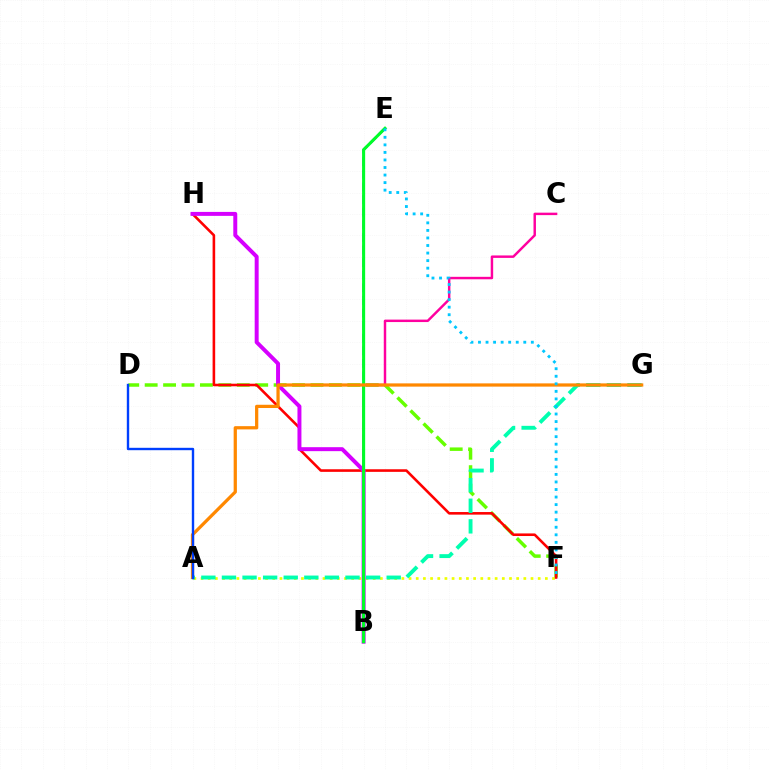{('A', 'F'): [{'color': '#eeff00', 'line_style': 'dotted', 'thickness': 1.95}], ('D', 'F'): [{'color': '#66ff00', 'line_style': 'dashed', 'thickness': 2.5}], ('F', 'H'): [{'color': '#ff0000', 'line_style': 'solid', 'thickness': 1.87}], ('B', 'H'): [{'color': '#d600ff', 'line_style': 'solid', 'thickness': 2.85}], ('B', 'E'): [{'color': '#4f00ff', 'line_style': 'dashed', 'thickness': 1.71}, {'color': '#00ff27', 'line_style': 'solid', 'thickness': 2.21}], ('A', 'G'): [{'color': '#00ffaf', 'line_style': 'dashed', 'thickness': 2.8}, {'color': '#ff8800', 'line_style': 'solid', 'thickness': 2.34}], ('B', 'C'): [{'color': '#ff00a0', 'line_style': 'solid', 'thickness': 1.77}], ('A', 'D'): [{'color': '#003fff', 'line_style': 'solid', 'thickness': 1.72}], ('E', 'F'): [{'color': '#00c7ff', 'line_style': 'dotted', 'thickness': 2.05}]}